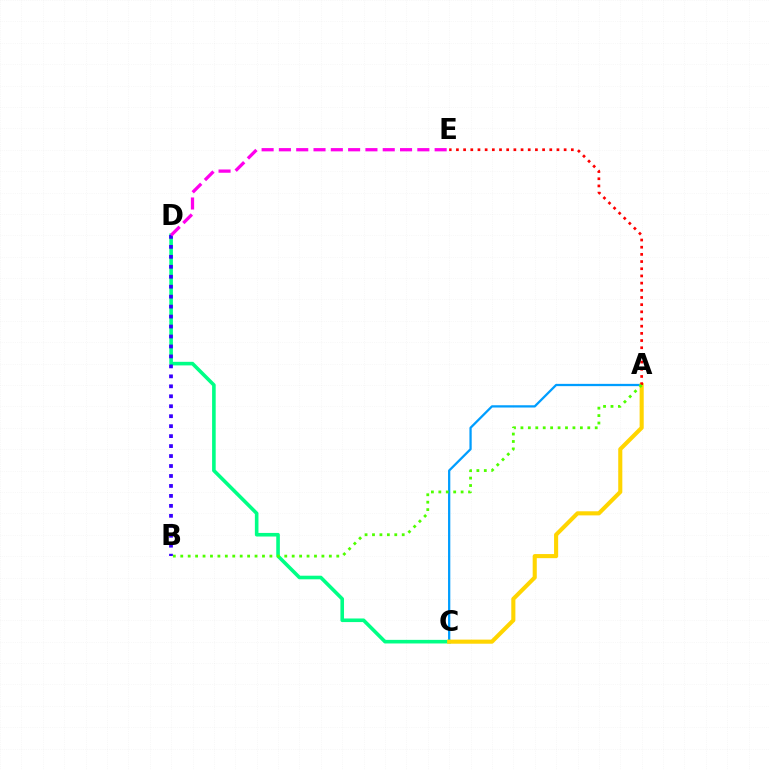{('A', 'C'): [{'color': '#009eff', 'line_style': 'solid', 'thickness': 1.63}, {'color': '#ffd500', 'line_style': 'solid', 'thickness': 2.95}], ('C', 'D'): [{'color': '#00ff86', 'line_style': 'solid', 'thickness': 2.59}], ('B', 'D'): [{'color': '#3700ff', 'line_style': 'dotted', 'thickness': 2.71}], ('D', 'E'): [{'color': '#ff00ed', 'line_style': 'dashed', 'thickness': 2.35}], ('A', 'E'): [{'color': '#ff0000', 'line_style': 'dotted', 'thickness': 1.95}], ('A', 'B'): [{'color': '#4fff00', 'line_style': 'dotted', 'thickness': 2.02}]}